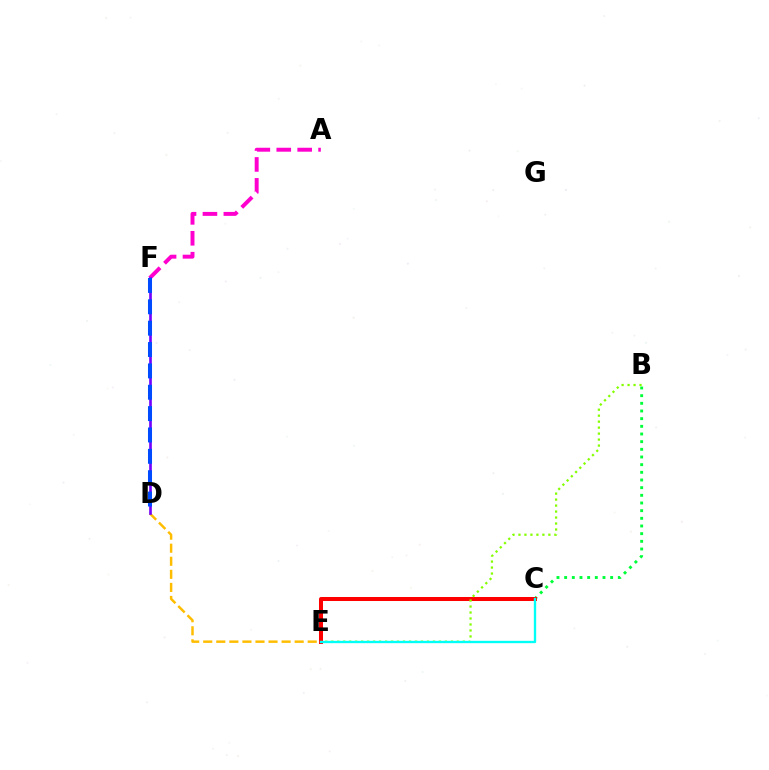{('A', 'F'): [{'color': '#ff00cf', 'line_style': 'dashed', 'thickness': 2.84}], ('D', 'E'): [{'color': '#ffbd00', 'line_style': 'dashed', 'thickness': 1.77}], ('B', 'C'): [{'color': '#00ff39', 'line_style': 'dotted', 'thickness': 2.08}], ('C', 'E'): [{'color': '#ff0000', 'line_style': 'solid', 'thickness': 2.88}, {'color': '#00fff6', 'line_style': 'solid', 'thickness': 1.69}], ('D', 'F'): [{'color': '#7200ff', 'line_style': 'solid', 'thickness': 1.91}, {'color': '#004bff', 'line_style': 'dashed', 'thickness': 2.9}], ('B', 'E'): [{'color': '#84ff00', 'line_style': 'dotted', 'thickness': 1.62}]}